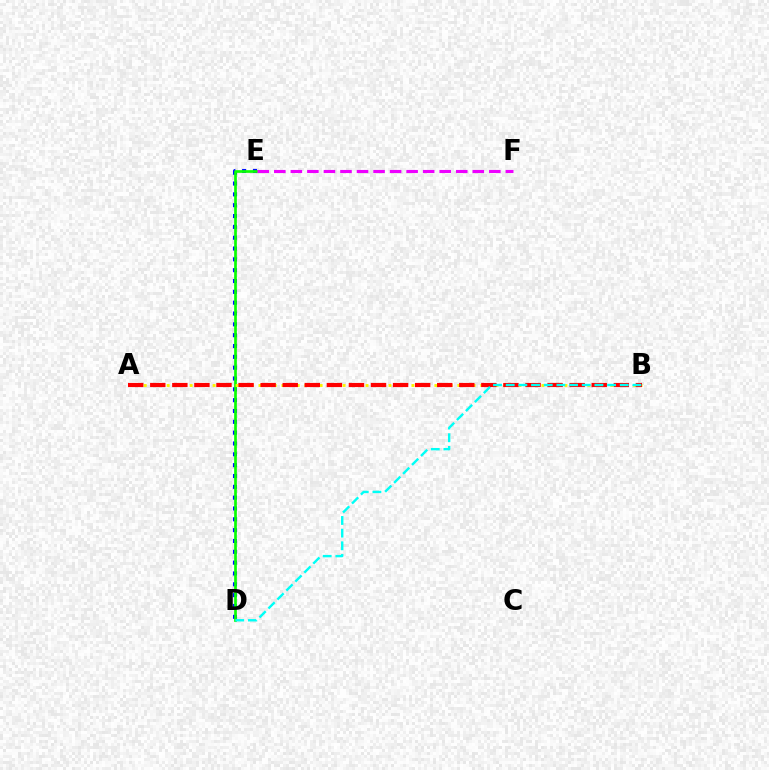{('D', 'E'): [{'color': '#0010ff', 'line_style': 'dotted', 'thickness': 2.94}, {'color': '#08ff00', 'line_style': 'solid', 'thickness': 1.94}], ('A', 'B'): [{'color': '#fcf500', 'line_style': 'dotted', 'thickness': 2.08}, {'color': '#ff0000', 'line_style': 'dashed', 'thickness': 3.0}], ('E', 'F'): [{'color': '#ee00ff', 'line_style': 'dashed', 'thickness': 2.25}], ('B', 'D'): [{'color': '#00fff6', 'line_style': 'dashed', 'thickness': 1.72}]}